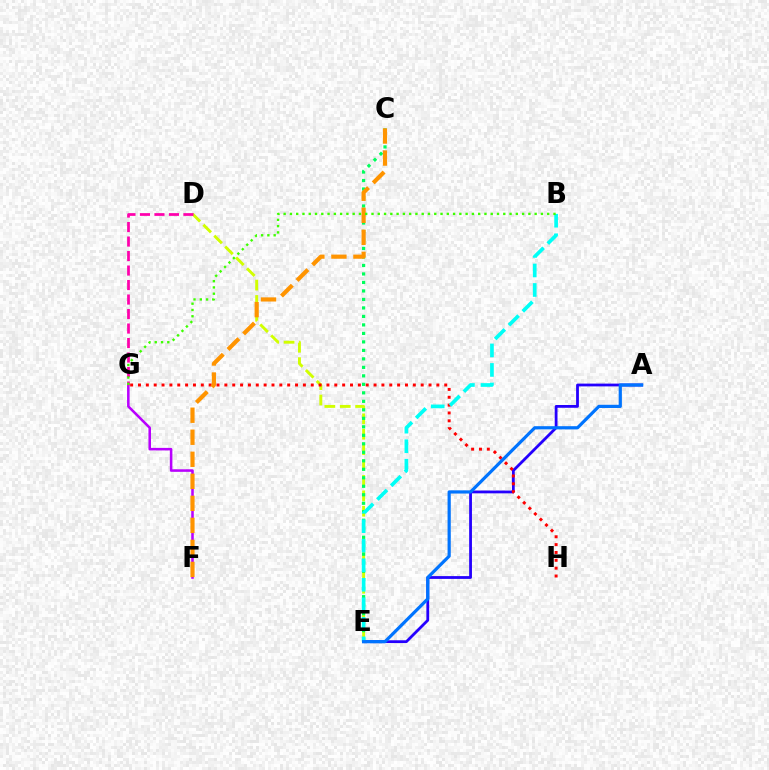{('D', 'E'): [{'color': '#d1ff00', 'line_style': 'dashed', 'thickness': 2.09}], ('A', 'E'): [{'color': '#2500ff', 'line_style': 'solid', 'thickness': 2.01}, {'color': '#0074ff', 'line_style': 'solid', 'thickness': 2.3}], ('F', 'G'): [{'color': '#b900ff', 'line_style': 'solid', 'thickness': 1.84}], ('G', 'H'): [{'color': '#ff0000', 'line_style': 'dotted', 'thickness': 2.13}], ('C', 'E'): [{'color': '#00ff5c', 'line_style': 'dotted', 'thickness': 2.31}], ('D', 'G'): [{'color': '#ff00ac', 'line_style': 'dashed', 'thickness': 1.97}], ('B', 'E'): [{'color': '#00fff6', 'line_style': 'dashed', 'thickness': 2.65}], ('C', 'F'): [{'color': '#ff9400', 'line_style': 'dashed', 'thickness': 2.99}], ('B', 'G'): [{'color': '#3dff00', 'line_style': 'dotted', 'thickness': 1.71}]}